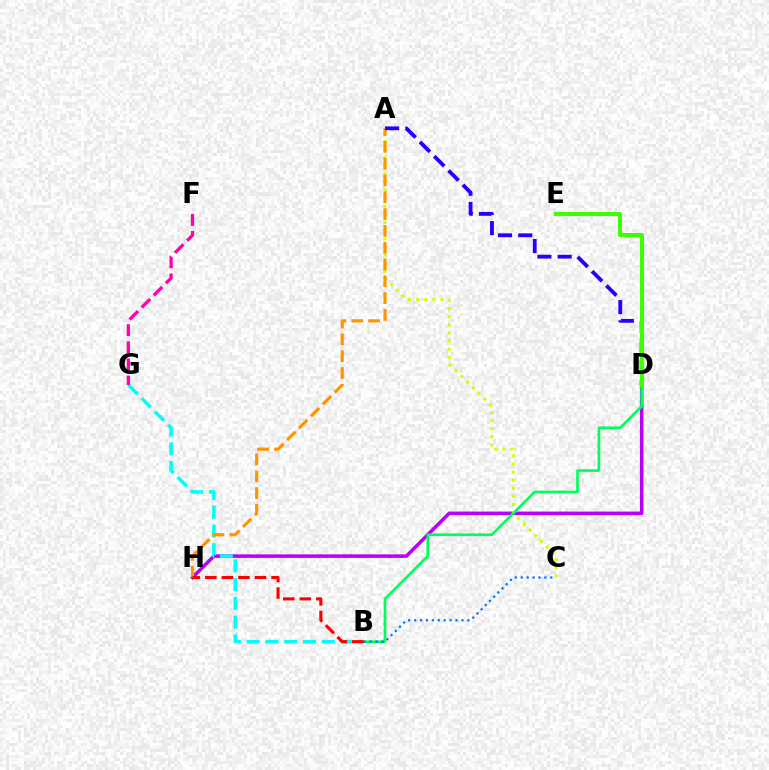{('D', 'H'): [{'color': '#b900ff', 'line_style': 'solid', 'thickness': 2.55}], ('A', 'C'): [{'color': '#d1ff00', 'line_style': 'dotted', 'thickness': 2.2}], ('B', 'G'): [{'color': '#00fff6', 'line_style': 'dashed', 'thickness': 2.55}], ('B', 'D'): [{'color': '#00ff5c', 'line_style': 'solid', 'thickness': 1.91}], ('A', 'H'): [{'color': '#ff9400', 'line_style': 'dashed', 'thickness': 2.28}], ('A', 'D'): [{'color': '#2500ff', 'line_style': 'dashed', 'thickness': 2.75}], ('B', 'H'): [{'color': '#ff0000', 'line_style': 'dashed', 'thickness': 2.25}], ('D', 'E'): [{'color': '#3dff00', 'line_style': 'solid', 'thickness': 2.89}], ('F', 'G'): [{'color': '#ff00ac', 'line_style': 'dashed', 'thickness': 2.32}], ('B', 'C'): [{'color': '#0074ff', 'line_style': 'dotted', 'thickness': 1.61}]}